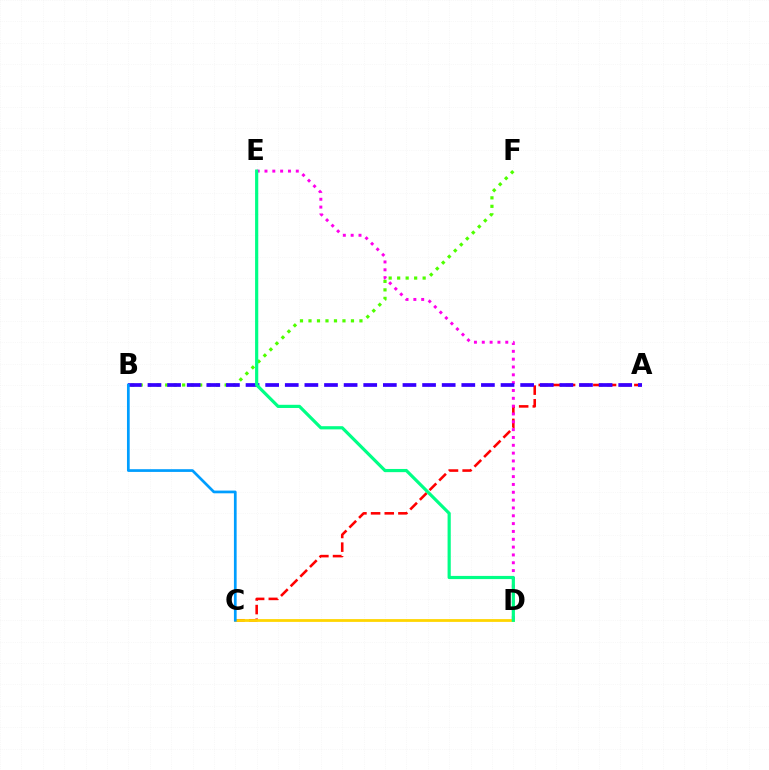{('A', 'C'): [{'color': '#ff0000', 'line_style': 'dashed', 'thickness': 1.86}], ('B', 'F'): [{'color': '#4fff00', 'line_style': 'dotted', 'thickness': 2.31}], ('D', 'E'): [{'color': '#ff00ed', 'line_style': 'dotted', 'thickness': 2.13}, {'color': '#00ff86', 'line_style': 'solid', 'thickness': 2.29}], ('A', 'B'): [{'color': '#3700ff', 'line_style': 'dashed', 'thickness': 2.66}], ('C', 'D'): [{'color': '#ffd500', 'line_style': 'solid', 'thickness': 2.0}], ('B', 'C'): [{'color': '#009eff', 'line_style': 'solid', 'thickness': 1.96}]}